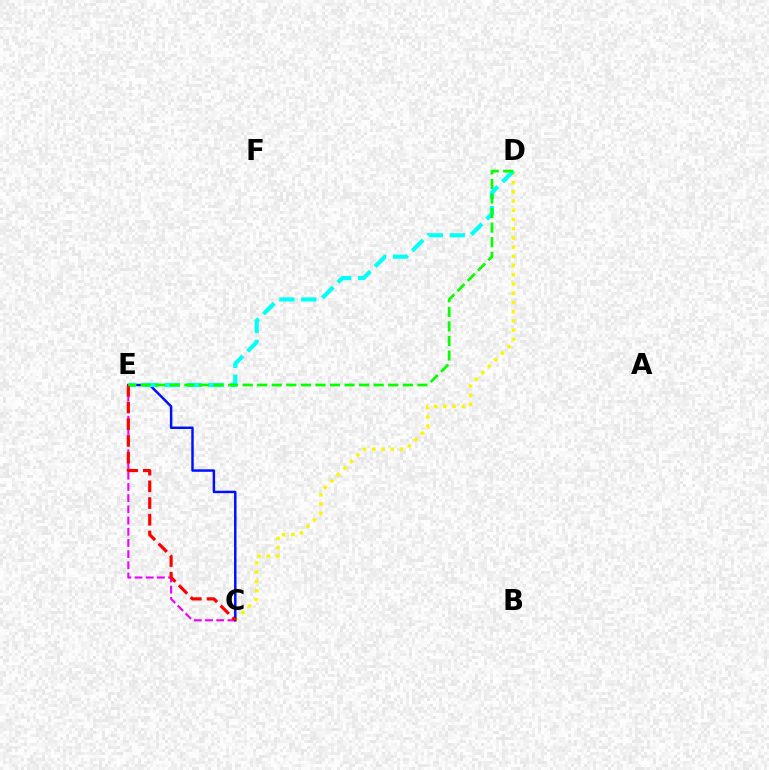{('C', 'E'): [{'color': '#ee00ff', 'line_style': 'dashed', 'thickness': 1.52}, {'color': '#0010ff', 'line_style': 'solid', 'thickness': 1.78}, {'color': '#ff0000', 'line_style': 'dashed', 'thickness': 2.27}], ('C', 'D'): [{'color': '#fcf500', 'line_style': 'dotted', 'thickness': 2.5}], ('D', 'E'): [{'color': '#00fff6', 'line_style': 'dashed', 'thickness': 2.97}, {'color': '#08ff00', 'line_style': 'dashed', 'thickness': 1.98}]}